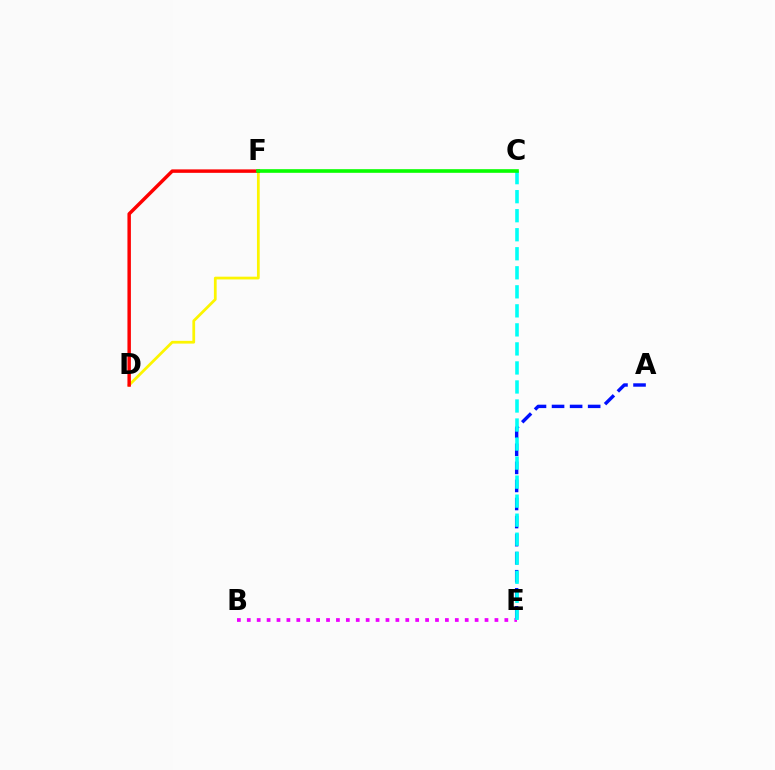{('D', 'F'): [{'color': '#fcf500', 'line_style': 'solid', 'thickness': 1.99}, {'color': '#ff0000', 'line_style': 'solid', 'thickness': 2.49}], ('B', 'E'): [{'color': '#ee00ff', 'line_style': 'dotted', 'thickness': 2.69}], ('A', 'E'): [{'color': '#0010ff', 'line_style': 'dashed', 'thickness': 2.45}], ('C', 'E'): [{'color': '#00fff6', 'line_style': 'dashed', 'thickness': 2.59}], ('C', 'F'): [{'color': '#08ff00', 'line_style': 'solid', 'thickness': 2.61}]}